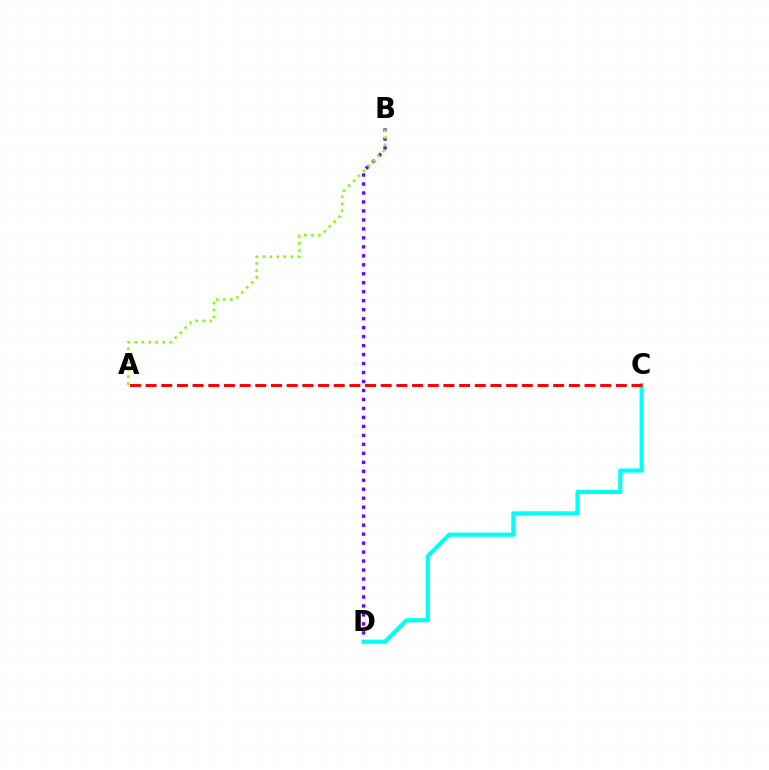{('B', 'D'): [{'color': '#7200ff', 'line_style': 'dotted', 'thickness': 2.44}], ('C', 'D'): [{'color': '#00fff6', 'line_style': 'solid', 'thickness': 2.98}], ('A', 'B'): [{'color': '#84ff00', 'line_style': 'dotted', 'thickness': 1.9}], ('A', 'C'): [{'color': '#ff0000', 'line_style': 'dashed', 'thickness': 2.13}]}